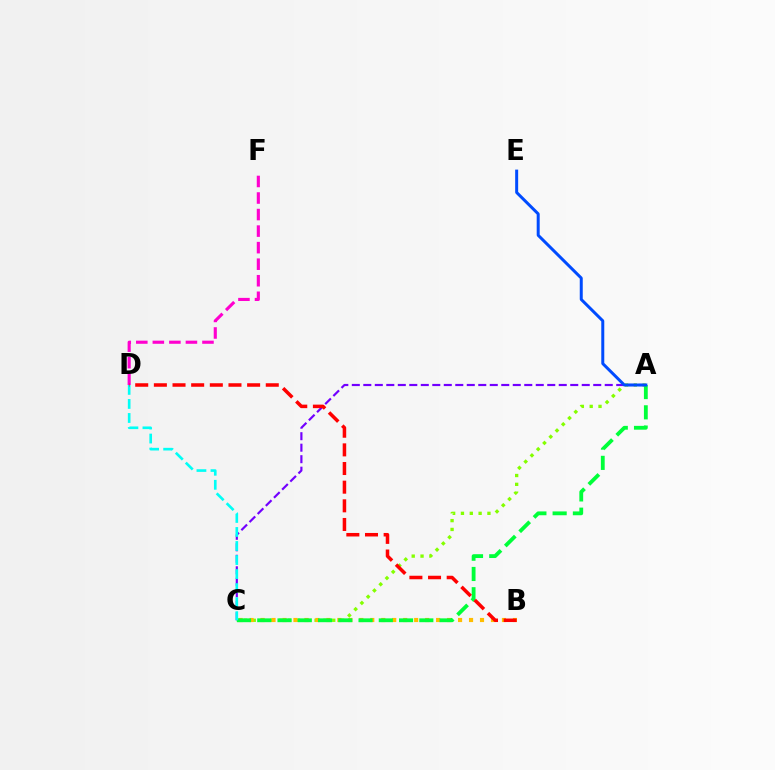{('A', 'C'): [{'color': '#84ff00', 'line_style': 'dotted', 'thickness': 2.4}, {'color': '#7200ff', 'line_style': 'dashed', 'thickness': 1.56}, {'color': '#00ff39', 'line_style': 'dashed', 'thickness': 2.75}], ('B', 'C'): [{'color': '#ffbd00', 'line_style': 'dotted', 'thickness': 2.98}], ('A', 'E'): [{'color': '#004bff', 'line_style': 'solid', 'thickness': 2.15}], ('C', 'D'): [{'color': '#00fff6', 'line_style': 'dashed', 'thickness': 1.91}], ('D', 'F'): [{'color': '#ff00cf', 'line_style': 'dashed', 'thickness': 2.25}], ('B', 'D'): [{'color': '#ff0000', 'line_style': 'dashed', 'thickness': 2.53}]}